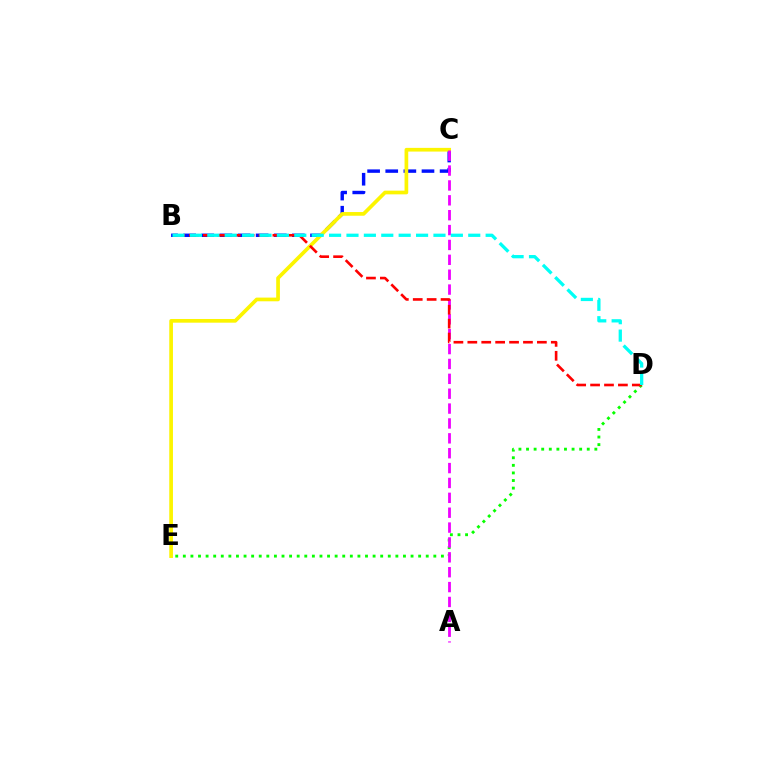{('B', 'C'): [{'color': '#0010ff', 'line_style': 'dashed', 'thickness': 2.46}], ('D', 'E'): [{'color': '#08ff00', 'line_style': 'dotted', 'thickness': 2.06}], ('C', 'E'): [{'color': '#fcf500', 'line_style': 'solid', 'thickness': 2.66}], ('A', 'C'): [{'color': '#ee00ff', 'line_style': 'dashed', 'thickness': 2.02}], ('B', 'D'): [{'color': '#ff0000', 'line_style': 'dashed', 'thickness': 1.89}, {'color': '#00fff6', 'line_style': 'dashed', 'thickness': 2.36}]}